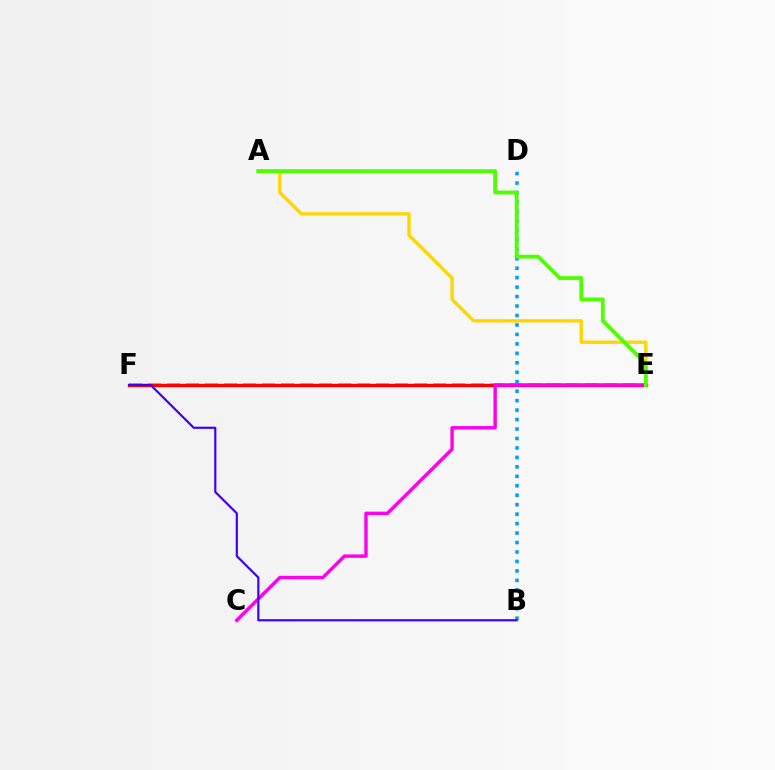{('E', 'F'): [{'color': '#00ff86', 'line_style': 'dashed', 'thickness': 2.58}, {'color': '#ff0000', 'line_style': 'solid', 'thickness': 2.41}], ('A', 'E'): [{'color': '#ffd500', 'line_style': 'solid', 'thickness': 2.4}, {'color': '#4fff00', 'line_style': 'solid', 'thickness': 2.73}], ('B', 'D'): [{'color': '#009eff', 'line_style': 'dotted', 'thickness': 2.57}], ('C', 'E'): [{'color': '#ff00ed', 'line_style': 'solid', 'thickness': 2.45}], ('B', 'F'): [{'color': '#3700ff', 'line_style': 'solid', 'thickness': 1.55}]}